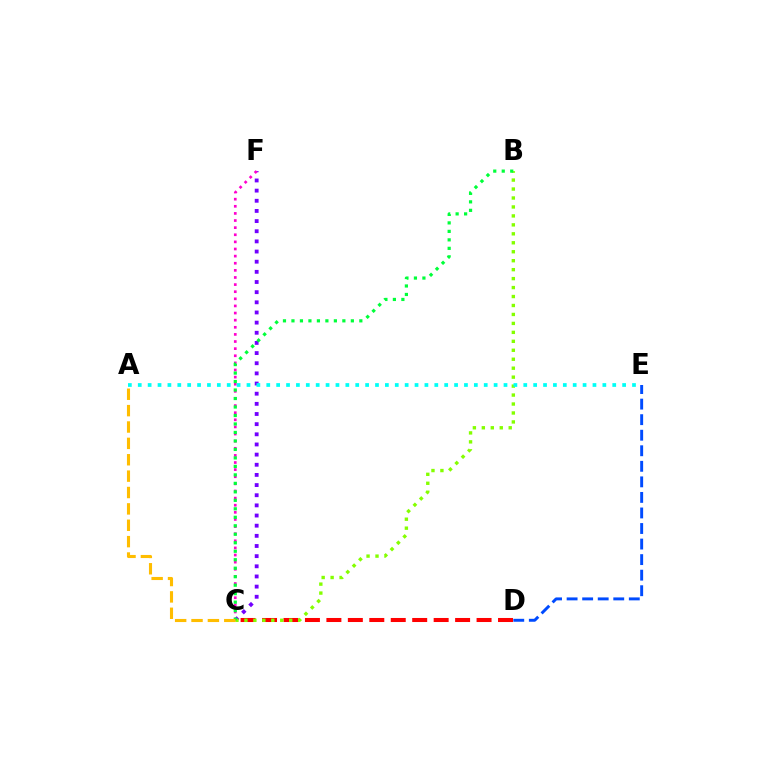{('C', 'F'): [{'color': '#7200ff', 'line_style': 'dotted', 'thickness': 2.76}, {'color': '#ff00cf', 'line_style': 'dotted', 'thickness': 1.93}], ('C', 'D'): [{'color': '#ff0000', 'line_style': 'dashed', 'thickness': 2.91}], ('D', 'E'): [{'color': '#004bff', 'line_style': 'dashed', 'thickness': 2.11}], ('B', 'C'): [{'color': '#84ff00', 'line_style': 'dotted', 'thickness': 2.43}, {'color': '#00ff39', 'line_style': 'dotted', 'thickness': 2.31}], ('A', 'E'): [{'color': '#00fff6', 'line_style': 'dotted', 'thickness': 2.69}], ('A', 'C'): [{'color': '#ffbd00', 'line_style': 'dashed', 'thickness': 2.22}]}